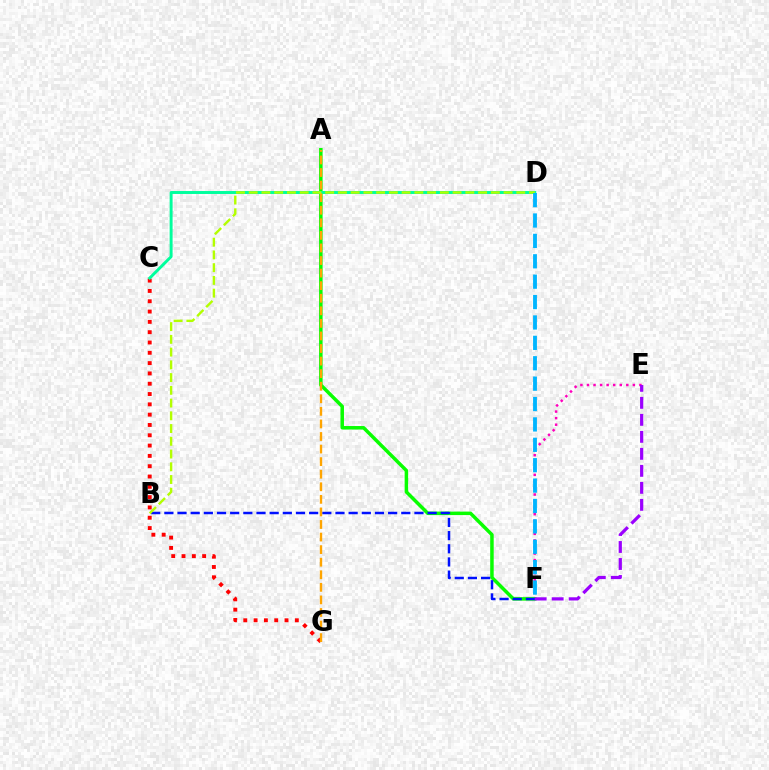{('C', 'G'): [{'color': '#ff0000', 'line_style': 'dotted', 'thickness': 2.8}], ('A', 'F'): [{'color': '#08ff00', 'line_style': 'solid', 'thickness': 2.52}], ('E', 'F'): [{'color': '#ff00bd', 'line_style': 'dotted', 'thickness': 1.78}, {'color': '#9b00ff', 'line_style': 'dashed', 'thickness': 2.31}], ('B', 'F'): [{'color': '#0010ff', 'line_style': 'dashed', 'thickness': 1.79}], ('C', 'D'): [{'color': '#00ff9d', 'line_style': 'solid', 'thickness': 2.12}], ('A', 'G'): [{'color': '#ffa500', 'line_style': 'dashed', 'thickness': 1.71}], ('B', 'D'): [{'color': '#b3ff00', 'line_style': 'dashed', 'thickness': 1.73}], ('D', 'F'): [{'color': '#00b5ff', 'line_style': 'dashed', 'thickness': 2.77}]}